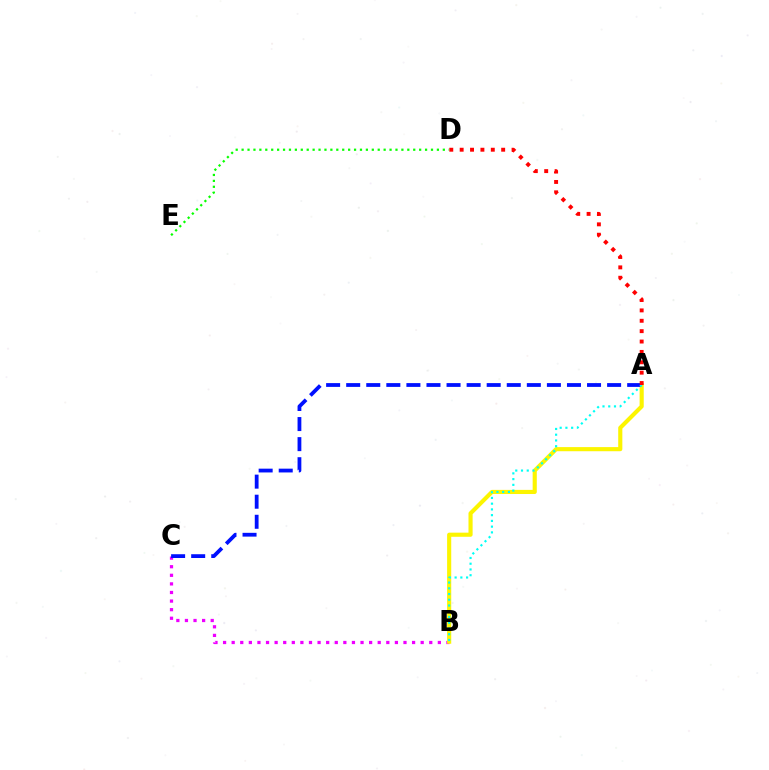{('B', 'C'): [{'color': '#ee00ff', 'line_style': 'dotted', 'thickness': 2.33}], ('A', 'B'): [{'color': '#fcf500', 'line_style': 'solid', 'thickness': 2.97}, {'color': '#00fff6', 'line_style': 'dotted', 'thickness': 1.56}], ('A', 'C'): [{'color': '#0010ff', 'line_style': 'dashed', 'thickness': 2.73}], ('D', 'E'): [{'color': '#08ff00', 'line_style': 'dotted', 'thickness': 1.61}], ('A', 'D'): [{'color': '#ff0000', 'line_style': 'dotted', 'thickness': 2.82}]}